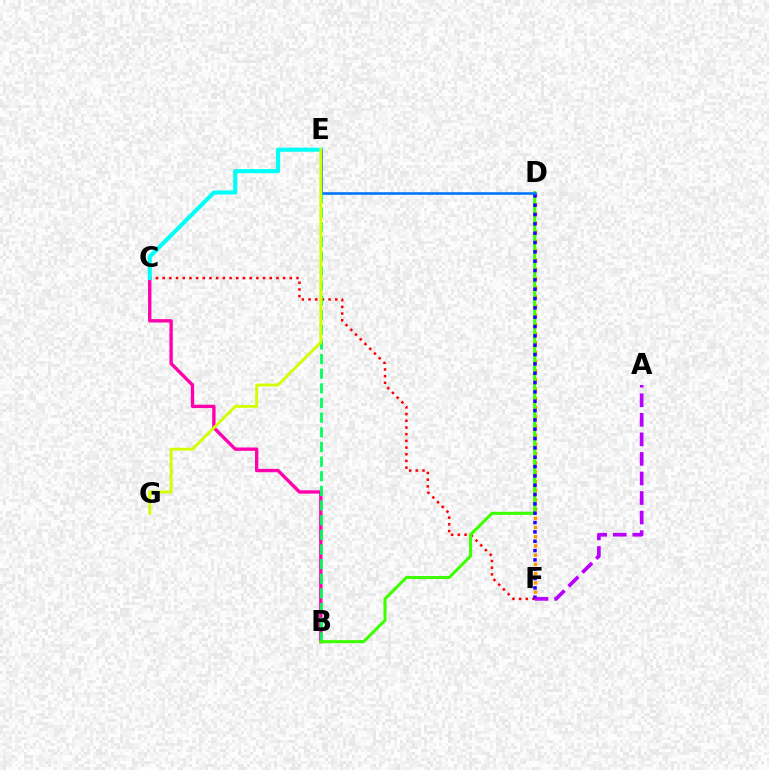{('C', 'F'): [{'color': '#ff0000', 'line_style': 'dotted', 'thickness': 1.82}], ('D', 'F'): [{'color': '#ff9400', 'line_style': 'dotted', 'thickness': 2.51}, {'color': '#2500ff', 'line_style': 'dotted', 'thickness': 2.54}], ('B', 'C'): [{'color': '#ff00ac', 'line_style': 'solid', 'thickness': 2.41}], ('B', 'E'): [{'color': '#00ff5c', 'line_style': 'dashed', 'thickness': 1.99}], ('B', 'D'): [{'color': '#3dff00', 'line_style': 'solid', 'thickness': 2.2}], ('A', 'F'): [{'color': '#b900ff', 'line_style': 'dashed', 'thickness': 2.66}], ('C', 'E'): [{'color': '#00fff6', 'line_style': 'solid', 'thickness': 2.93}], ('D', 'E'): [{'color': '#0074ff', 'line_style': 'solid', 'thickness': 1.85}], ('E', 'G'): [{'color': '#d1ff00', 'line_style': 'solid', 'thickness': 2.06}]}